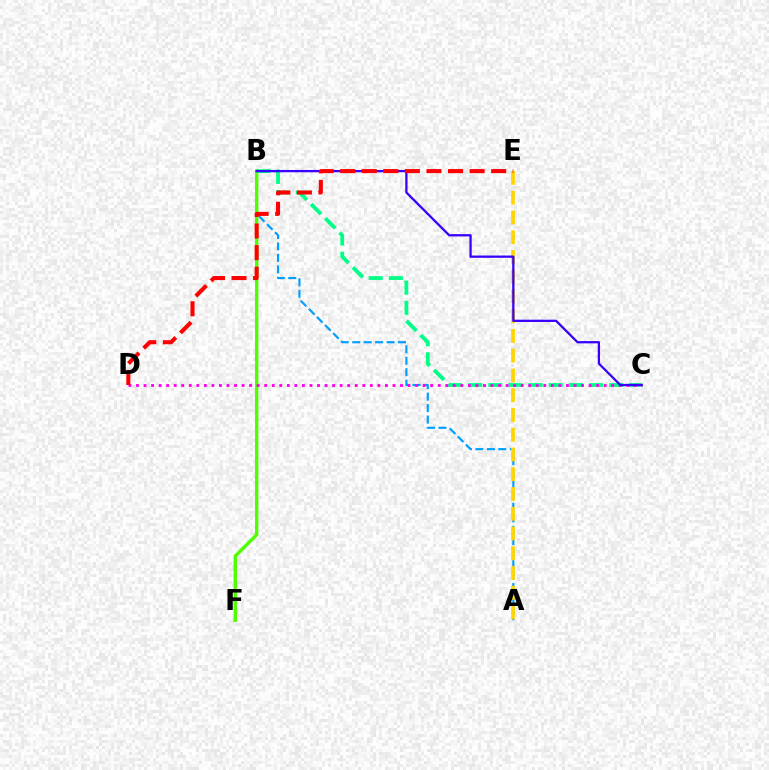{('A', 'B'): [{'color': '#009eff', 'line_style': 'dashed', 'thickness': 1.56}], ('B', 'F'): [{'color': '#4fff00', 'line_style': 'solid', 'thickness': 2.45}], ('B', 'C'): [{'color': '#00ff86', 'line_style': 'dashed', 'thickness': 2.74}, {'color': '#3700ff', 'line_style': 'solid', 'thickness': 1.64}], ('A', 'E'): [{'color': '#ffd500', 'line_style': 'dashed', 'thickness': 2.68}], ('C', 'D'): [{'color': '#ff00ed', 'line_style': 'dotted', 'thickness': 2.05}], ('D', 'E'): [{'color': '#ff0000', 'line_style': 'dashed', 'thickness': 2.93}]}